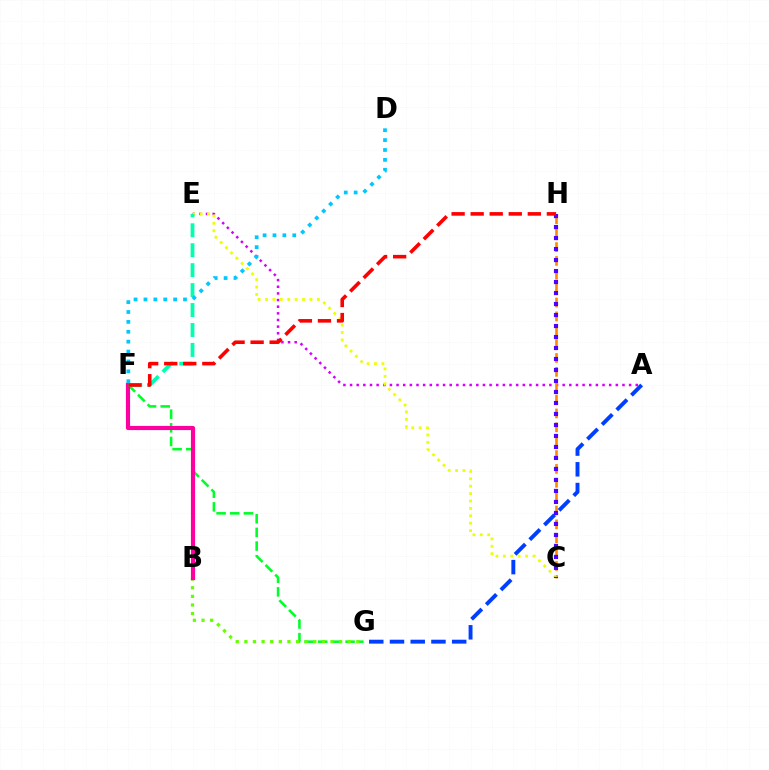{('F', 'G'): [{'color': '#00ff27', 'line_style': 'dashed', 'thickness': 1.86}], ('B', 'G'): [{'color': '#66ff00', 'line_style': 'dotted', 'thickness': 2.34}], ('A', 'E'): [{'color': '#d600ff', 'line_style': 'dotted', 'thickness': 1.81}], ('C', 'H'): [{'color': '#ff8800', 'line_style': 'dashed', 'thickness': 1.88}, {'color': '#4f00ff', 'line_style': 'dotted', 'thickness': 2.99}], ('B', 'F'): [{'color': '#ff00a0', 'line_style': 'solid', 'thickness': 2.99}], ('C', 'E'): [{'color': '#eeff00', 'line_style': 'dotted', 'thickness': 2.01}], ('E', 'F'): [{'color': '#00ffaf', 'line_style': 'dashed', 'thickness': 2.71}], ('D', 'F'): [{'color': '#00c7ff', 'line_style': 'dotted', 'thickness': 2.69}], ('A', 'G'): [{'color': '#003fff', 'line_style': 'dashed', 'thickness': 2.82}], ('F', 'H'): [{'color': '#ff0000', 'line_style': 'dashed', 'thickness': 2.59}]}